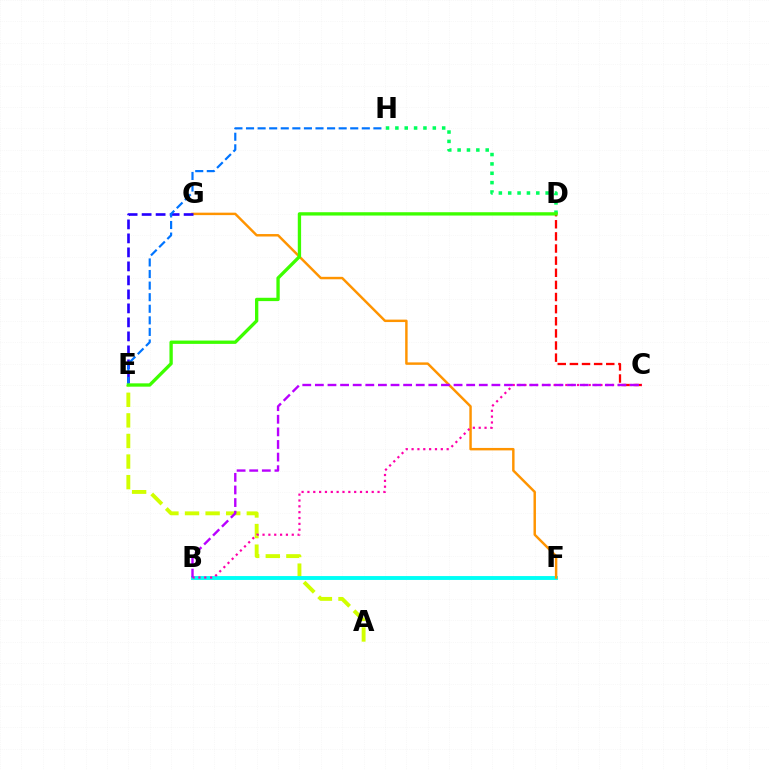{('A', 'E'): [{'color': '#d1ff00', 'line_style': 'dashed', 'thickness': 2.8}], ('B', 'F'): [{'color': '#00fff6', 'line_style': 'solid', 'thickness': 2.79}], ('F', 'G'): [{'color': '#ff9400', 'line_style': 'solid', 'thickness': 1.77}], ('C', 'D'): [{'color': '#ff0000', 'line_style': 'dashed', 'thickness': 1.65}], ('B', 'C'): [{'color': '#ff00ac', 'line_style': 'dotted', 'thickness': 1.59}, {'color': '#b900ff', 'line_style': 'dashed', 'thickness': 1.71}], ('E', 'G'): [{'color': '#2500ff', 'line_style': 'dashed', 'thickness': 1.9}], ('E', 'H'): [{'color': '#0074ff', 'line_style': 'dashed', 'thickness': 1.57}], ('D', 'H'): [{'color': '#00ff5c', 'line_style': 'dotted', 'thickness': 2.54}], ('D', 'E'): [{'color': '#3dff00', 'line_style': 'solid', 'thickness': 2.39}]}